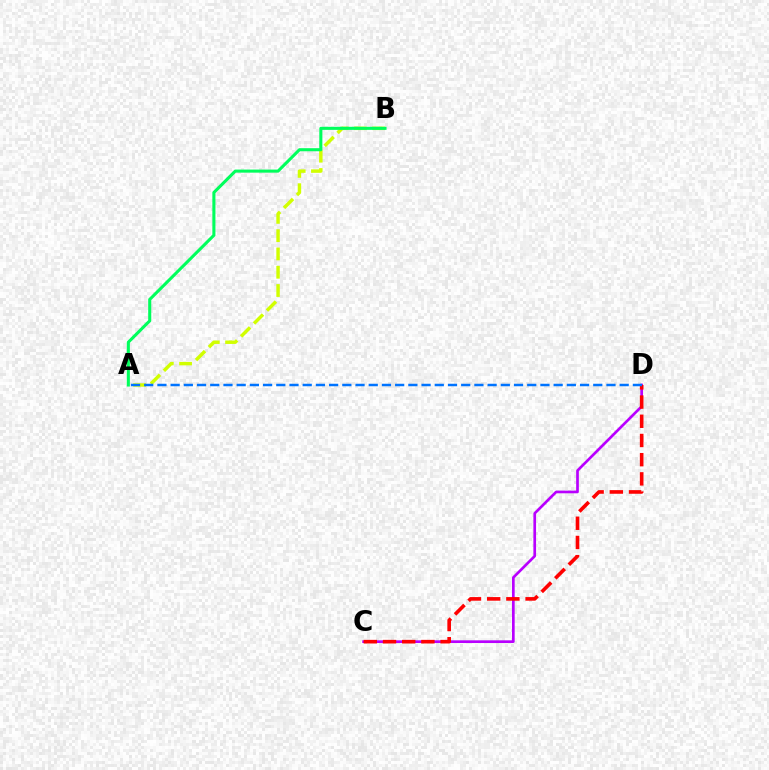{('C', 'D'): [{'color': '#b900ff', 'line_style': 'solid', 'thickness': 1.93}, {'color': '#ff0000', 'line_style': 'dashed', 'thickness': 2.61}], ('A', 'B'): [{'color': '#d1ff00', 'line_style': 'dashed', 'thickness': 2.48}, {'color': '#00ff5c', 'line_style': 'solid', 'thickness': 2.21}], ('A', 'D'): [{'color': '#0074ff', 'line_style': 'dashed', 'thickness': 1.79}]}